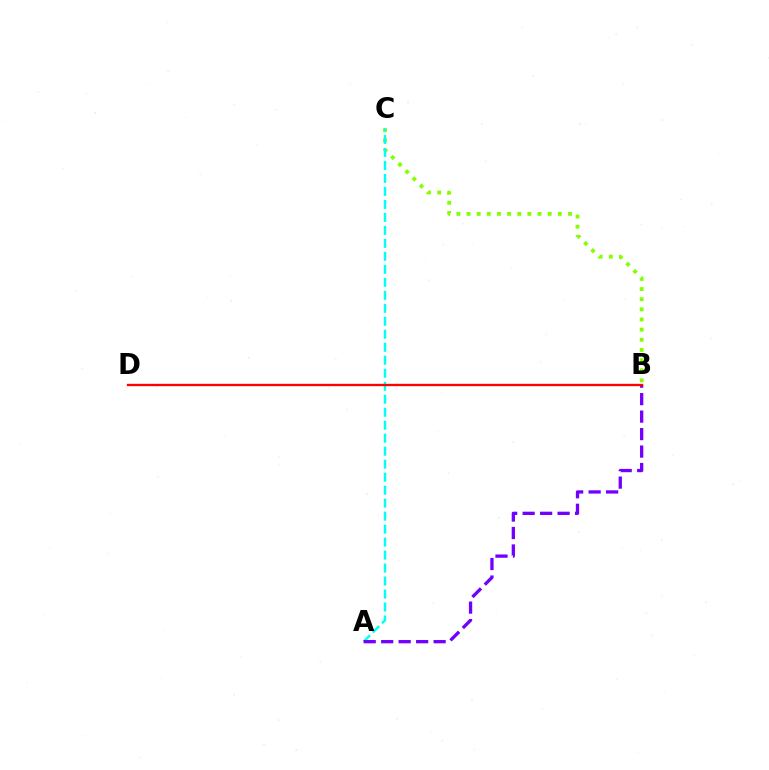{('B', 'C'): [{'color': '#84ff00', 'line_style': 'dotted', 'thickness': 2.76}], ('A', 'C'): [{'color': '#00fff6', 'line_style': 'dashed', 'thickness': 1.76}], ('A', 'B'): [{'color': '#7200ff', 'line_style': 'dashed', 'thickness': 2.37}], ('B', 'D'): [{'color': '#ff0000', 'line_style': 'solid', 'thickness': 1.68}]}